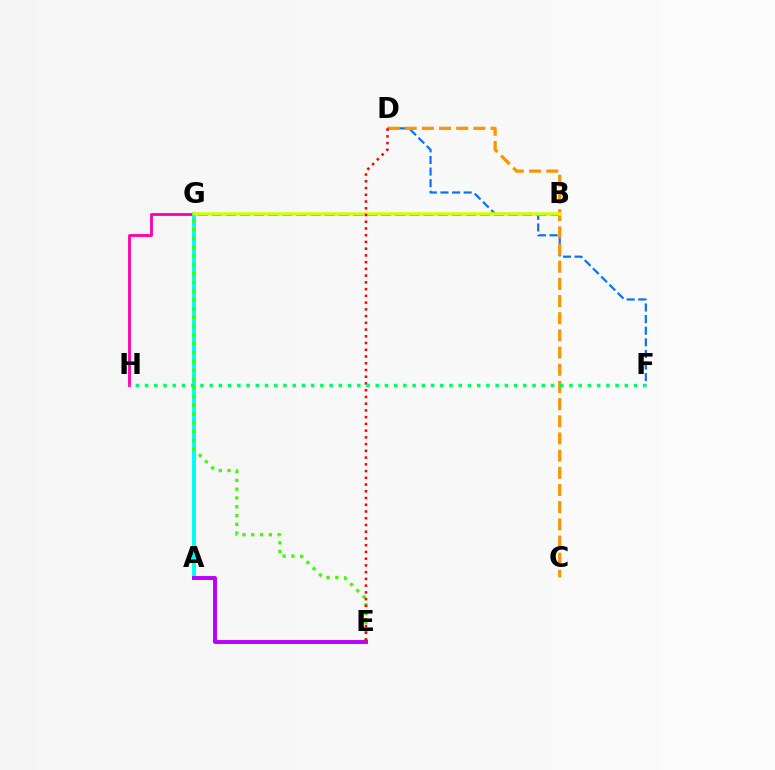{('D', 'F'): [{'color': '#0074ff', 'line_style': 'dashed', 'thickness': 1.58}], ('A', 'G'): [{'color': '#00fff6', 'line_style': 'solid', 'thickness': 2.86}], ('B', 'G'): [{'color': '#2500ff', 'line_style': 'dashed', 'thickness': 1.92}, {'color': '#d1ff00', 'line_style': 'solid', 'thickness': 2.52}], ('C', 'D'): [{'color': '#ff9400', 'line_style': 'dashed', 'thickness': 2.33}], ('E', 'G'): [{'color': '#3dff00', 'line_style': 'dotted', 'thickness': 2.39}], ('G', 'H'): [{'color': '#ff00ac', 'line_style': 'solid', 'thickness': 2.04}], ('A', 'E'): [{'color': '#b900ff', 'line_style': 'solid', 'thickness': 2.82}], ('D', 'E'): [{'color': '#ff0000', 'line_style': 'dotted', 'thickness': 1.83}], ('F', 'H'): [{'color': '#00ff5c', 'line_style': 'dotted', 'thickness': 2.51}]}